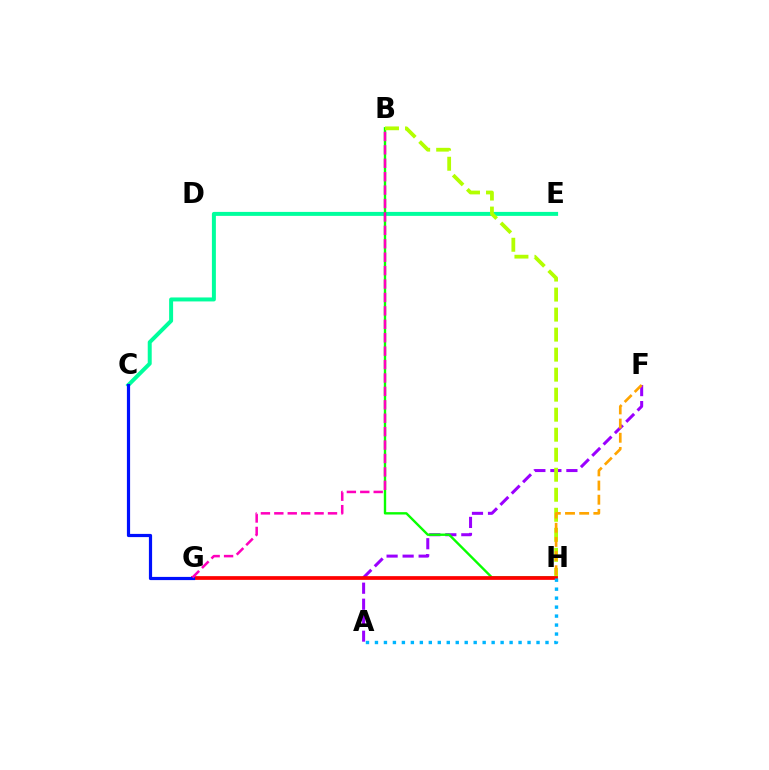{('C', 'E'): [{'color': '#00ff9d', 'line_style': 'solid', 'thickness': 2.86}], ('A', 'F'): [{'color': '#9b00ff', 'line_style': 'dashed', 'thickness': 2.18}], ('B', 'H'): [{'color': '#08ff00', 'line_style': 'solid', 'thickness': 1.71}, {'color': '#b3ff00', 'line_style': 'dashed', 'thickness': 2.72}], ('G', 'H'): [{'color': '#ff0000', 'line_style': 'solid', 'thickness': 2.68}], ('A', 'H'): [{'color': '#00b5ff', 'line_style': 'dotted', 'thickness': 2.44}], ('C', 'G'): [{'color': '#0010ff', 'line_style': 'solid', 'thickness': 2.3}], ('F', 'H'): [{'color': '#ffa500', 'line_style': 'dashed', 'thickness': 1.92}], ('B', 'G'): [{'color': '#ff00bd', 'line_style': 'dashed', 'thickness': 1.82}]}